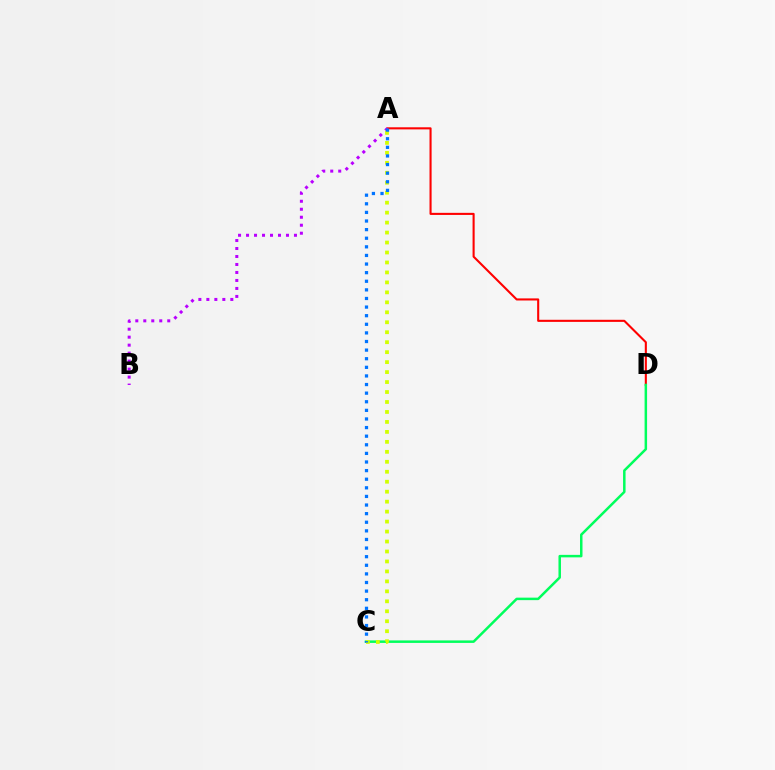{('A', 'D'): [{'color': '#ff0000', 'line_style': 'solid', 'thickness': 1.5}], ('C', 'D'): [{'color': '#00ff5c', 'line_style': 'solid', 'thickness': 1.8}], ('A', 'B'): [{'color': '#b900ff', 'line_style': 'dotted', 'thickness': 2.17}], ('A', 'C'): [{'color': '#d1ff00', 'line_style': 'dotted', 'thickness': 2.71}, {'color': '#0074ff', 'line_style': 'dotted', 'thickness': 2.34}]}